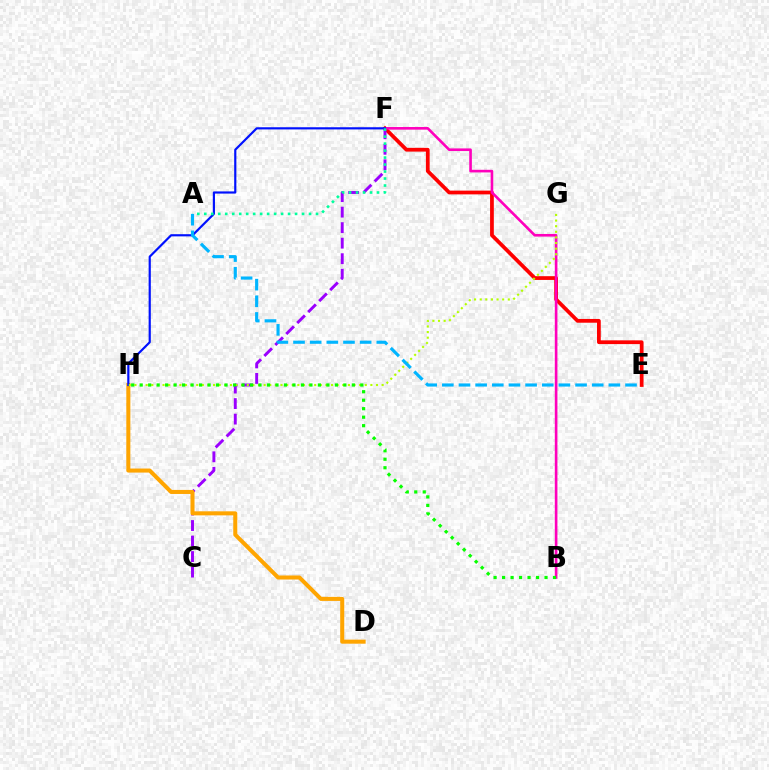{('E', 'F'): [{'color': '#ff0000', 'line_style': 'solid', 'thickness': 2.7}], ('C', 'F'): [{'color': '#9b00ff', 'line_style': 'dashed', 'thickness': 2.11}], ('D', 'H'): [{'color': '#ffa500', 'line_style': 'solid', 'thickness': 2.91}], ('B', 'F'): [{'color': '#ff00bd', 'line_style': 'solid', 'thickness': 1.89}], ('F', 'H'): [{'color': '#0010ff', 'line_style': 'solid', 'thickness': 1.57}], ('A', 'F'): [{'color': '#00ff9d', 'line_style': 'dotted', 'thickness': 1.9}], ('G', 'H'): [{'color': '#b3ff00', 'line_style': 'dotted', 'thickness': 1.53}], ('B', 'H'): [{'color': '#08ff00', 'line_style': 'dotted', 'thickness': 2.31}], ('A', 'E'): [{'color': '#00b5ff', 'line_style': 'dashed', 'thickness': 2.26}]}